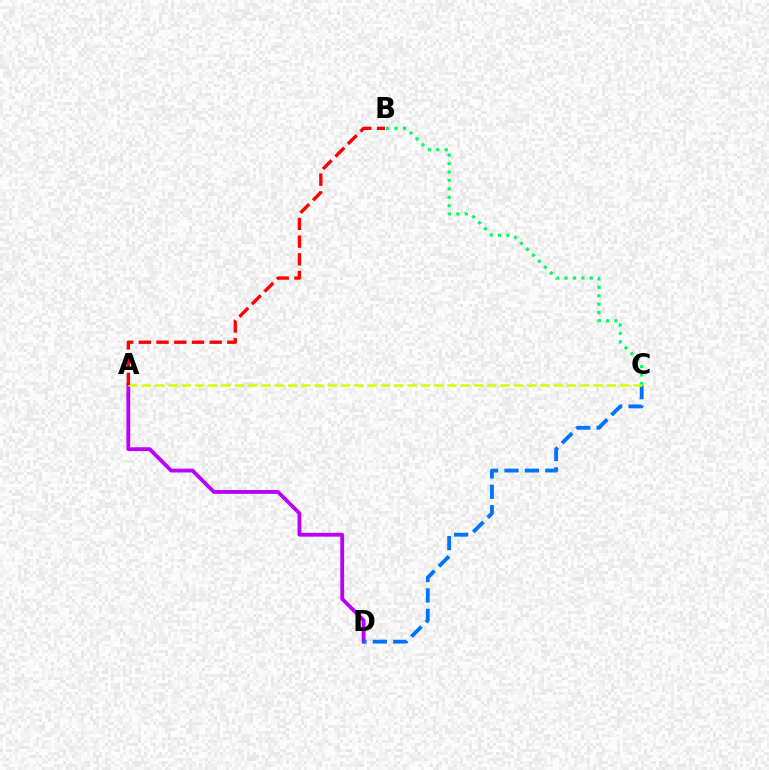{('B', 'C'): [{'color': '#00ff5c', 'line_style': 'dotted', 'thickness': 2.29}], ('A', 'D'): [{'color': '#b900ff', 'line_style': 'solid', 'thickness': 2.75}], ('C', 'D'): [{'color': '#0074ff', 'line_style': 'dashed', 'thickness': 2.77}], ('A', 'C'): [{'color': '#d1ff00', 'line_style': 'dashed', 'thickness': 1.8}], ('A', 'B'): [{'color': '#ff0000', 'line_style': 'dashed', 'thickness': 2.4}]}